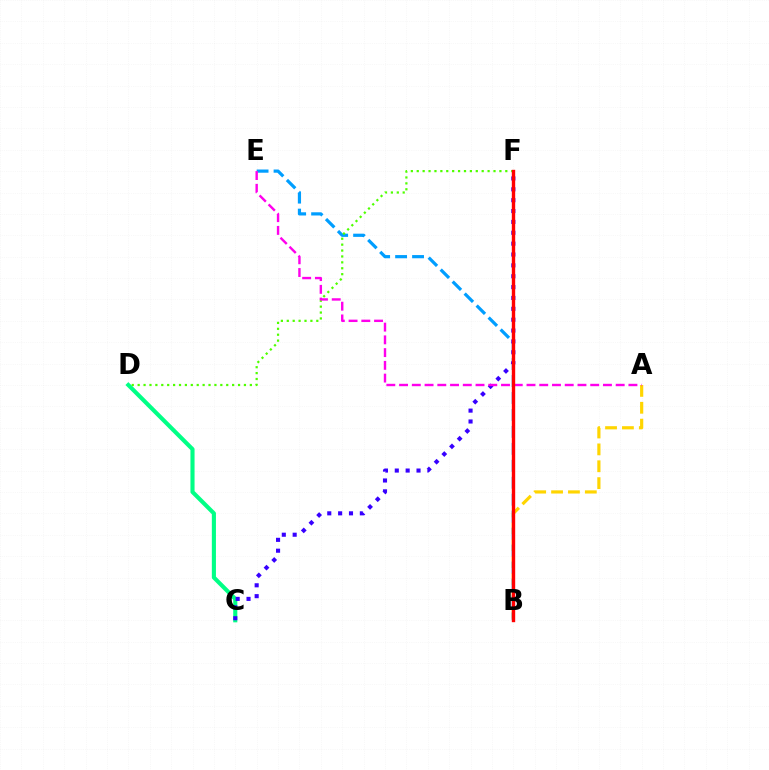{('C', 'D'): [{'color': '#00ff86', 'line_style': 'solid', 'thickness': 2.96}], ('A', 'B'): [{'color': '#ffd500', 'line_style': 'dashed', 'thickness': 2.29}], ('B', 'E'): [{'color': '#009eff', 'line_style': 'dashed', 'thickness': 2.3}], ('C', 'F'): [{'color': '#3700ff', 'line_style': 'dotted', 'thickness': 2.95}], ('D', 'F'): [{'color': '#4fff00', 'line_style': 'dotted', 'thickness': 1.6}], ('A', 'E'): [{'color': '#ff00ed', 'line_style': 'dashed', 'thickness': 1.73}], ('B', 'F'): [{'color': '#ff0000', 'line_style': 'solid', 'thickness': 2.44}]}